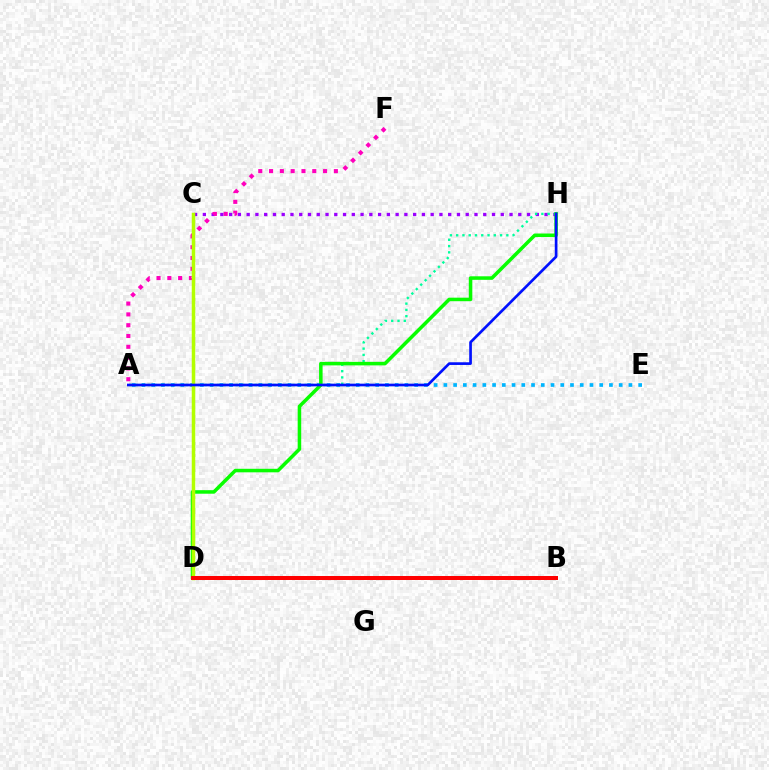{('A', 'E'): [{'color': '#00b5ff', 'line_style': 'dotted', 'thickness': 2.65}], ('C', 'H'): [{'color': '#9b00ff', 'line_style': 'dotted', 'thickness': 2.38}], ('A', 'H'): [{'color': '#00ff9d', 'line_style': 'dotted', 'thickness': 1.7}, {'color': '#0010ff', 'line_style': 'solid', 'thickness': 1.93}], ('A', 'F'): [{'color': '#ff00bd', 'line_style': 'dotted', 'thickness': 2.93}], ('B', 'D'): [{'color': '#ffa500', 'line_style': 'solid', 'thickness': 2.17}, {'color': '#ff0000', 'line_style': 'solid', 'thickness': 2.87}], ('D', 'H'): [{'color': '#08ff00', 'line_style': 'solid', 'thickness': 2.54}], ('C', 'D'): [{'color': '#b3ff00', 'line_style': 'solid', 'thickness': 2.52}]}